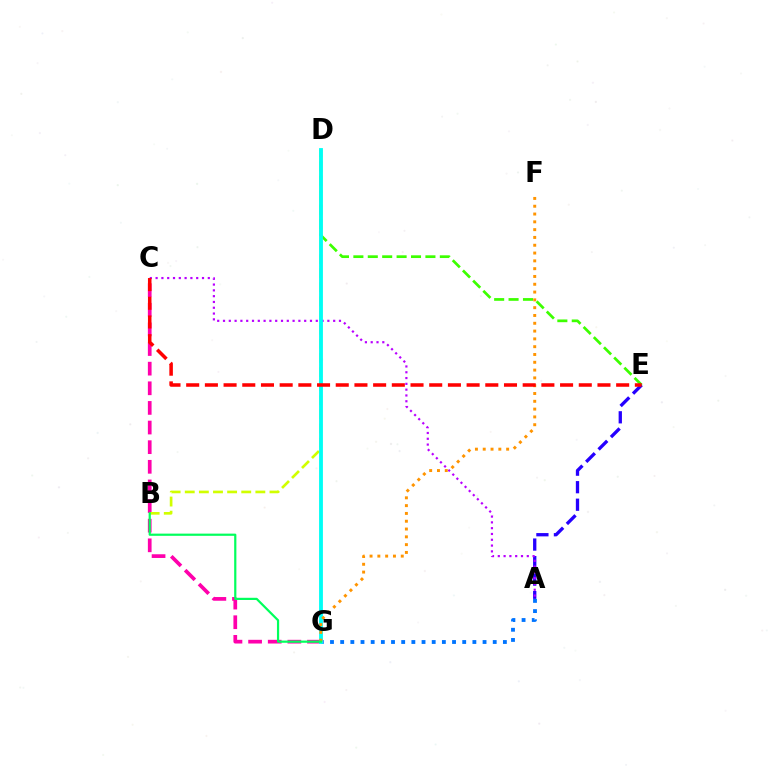{('A', 'G'): [{'color': '#0074ff', 'line_style': 'dotted', 'thickness': 2.76}], ('C', 'G'): [{'color': '#ff00ac', 'line_style': 'dashed', 'thickness': 2.67}], ('D', 'E'): [{'color': '#3dff00', 'line_style': 'dashed', 'thickness': 1.96}], ('A', 'E'): [{'color': '#2500ff', 'line_style': 'dashed', 'thickness': 2.38}], ('A', 'C'): [{'color': '#b900ff', 'line_style': 'dotted', 'thickness': 1.58}], ('B', 'D'): [{'color': '#d1ff00', 'line_style': 'dashed', 'thickness': 1.92}], ('D', 'G'): [{'color': '#00fff6', 'line_style': 'solid', 'thickness': 2.76}], ('F', 'G'): [{'color': '#ff9400', 'line_style': 'dotted', 'thickness': 2.12}], ('C', 'E'): [{'color': '#ff0000', 'line_style': 'dashed', 'thickness': 2.54}], ('B', 'G'): [{'color': '#00ff5c', 'line_style': 'solid', 'thickness': 1.59}]}